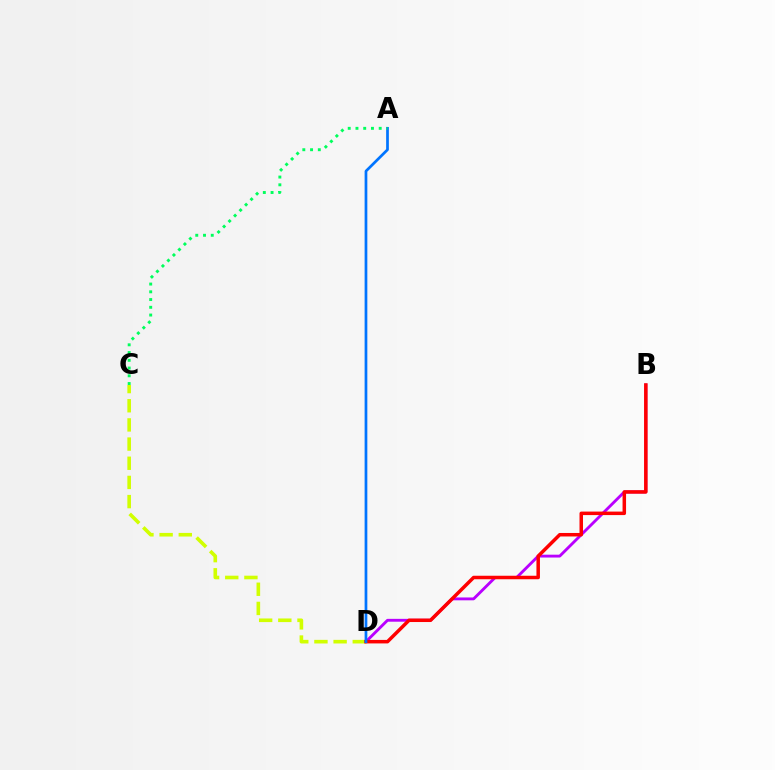{('B', 'D'): [{'color': '#b900ff', 'line_style': 'solid', 'thickness': 2.06}, {'color': '#ff0000', 'line_style': 'solid', 'thickness': 2.52}], ('C', 'D'): [{'color': '#d1ff00', 'line_style': 'dashed', 'thickness': 2.6}], ('A', 'D'): [{'color': '#0074ff', 'line_style': 'solid', 'thickness': 1.96}], ('A', 'C'): [{'color': '#00ff5c', 'line_style': 'dotted', 'thickness': 2.1}]}